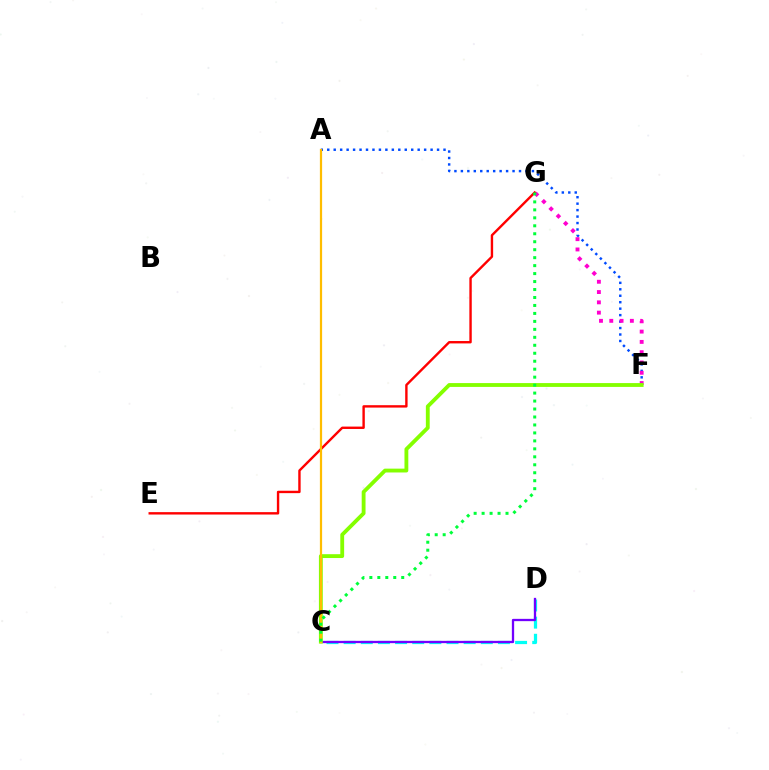{('E', 'G'): [{'color': '#ff0000', 'line_style': 'solid', 'thickness': 1.72}], ('A', 'F'): [{'color': '#004bff', 'line_style': 'dotted', 'thickness': 1.75}], ('C', 'D'): [{'color': '#00fff6', 'line_style': 'dashed', 'thickness': 2.33}, {'color': '#7200ff', 'line_style': 'solid', 'thickness': 1.65}], ('F', 'G'): [{'color': '#ff00cf', 'line_style': 'dotted', 'thickness': 2.8}], ('C', 'F'): [{'color': '#84ff00', 'line_style': 'solid', 'thickness': 2.76}], ('A', 'C'): [{'color': '#ffbd00', 'line_style': 'solid', 'thickness': 1.6}], ('C', 'G'): [{'color': '#00ff39', 'line_style': 'dotted', 'thickness': 2.16}]}